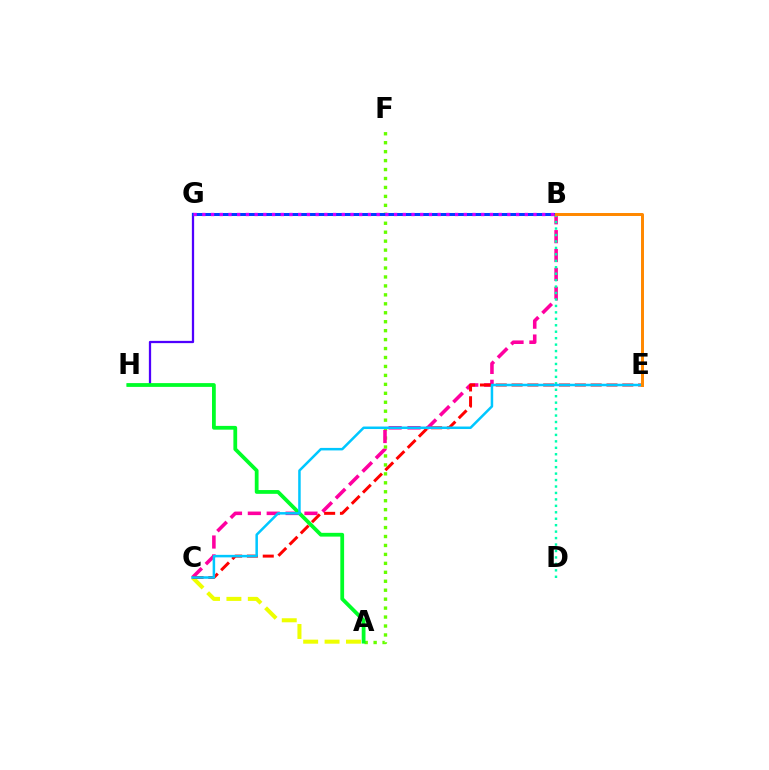{('G', 'H'): [{'color': '#4f00ff', 'line_style': 'solid', 'thickness': 1.63}], ('A', 'F'): [{'color': '#66ff00', 'line_style': 'dotted', 'thickness': 2.43}], ('A', 'C'): [{'color': '#eeff00', 'line_style': 'dashed', 'thickness': 2.91}], ('B', 'G'): [{'color': '#003fff', 'line_style': 'solid', 'thickness': 2.17}, {'color': '#d600ff', 'line_style': 'dotted', 'thickness': 2.37}], ('B', 'C'): [{'color': '#ff00a0', 'line_style': 'dashed', 'thickness': 2.56}], ('B', 'D'): [{'color': '#00ffaf', 'line_style': 'dotted', 'thickness': 1.75}], ('C', 'E'): [{'color': '#ff0000', 'line_style': 'dashed', 'thickness': 2.15}, {'color': '#00c7ff', 'line_style': 'solid', 'thickness': 1.81}], ('A', 'H'): [{'color': '#00ff27', 'line_style': 'solid', 'thickness': 2.72}], ('B', 'E'): [{'color': '#ff8800', 'line_style': 'solid', 'thickness': 2.14}]}